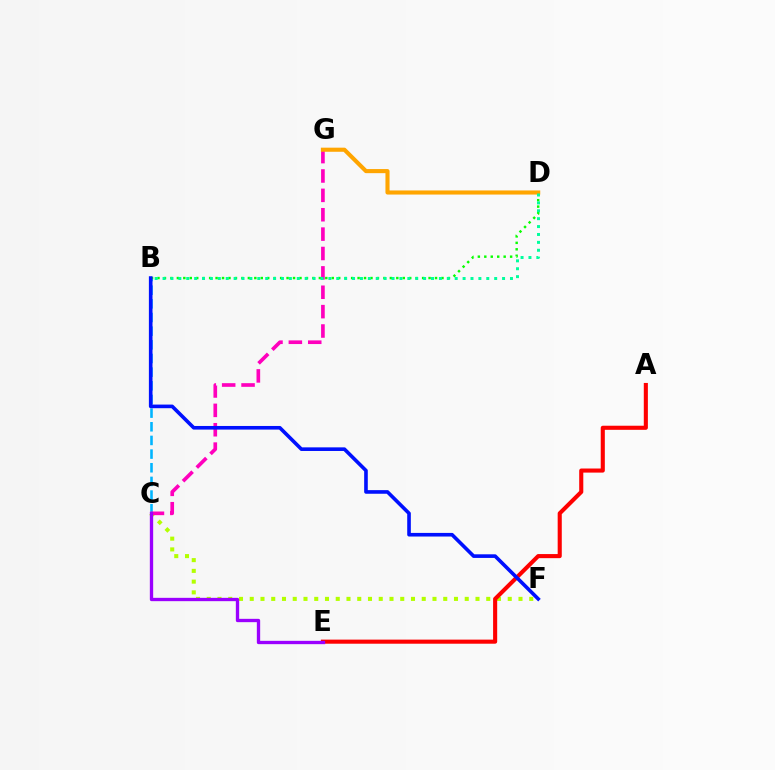{('C', 'F'): [{'color': '#b3ff00', 'line_style': 'dotted', 'thickness': 2.92}], ('B', 'C'): [{'color': '#00b5ff', 'line_style': 'dashed', 'thickness': 1.86}], ('C', 'G'): [{'color': '#ff00bd', 'line_style': 'dashed', 'thickness': 2.63}], ('B', 'D'): [{'color': '#08ff00', 'line_style': 'dotted', 'thickness': 1.75}, {'color': '#00ff9d', 'line_style': 'dotted', 'thickness': 2.15}], ('D', 'G'): [{'color': '#ffa500', 'line_style': 'solid', 'thickness': 2.95}], ('A', 'E'): [{'color': '#ff0000', 'line_style': 'solid', 'thickness': 2.95}], ('B', 'F'): [{'color': '#0010ff', 'line_style': 'solid', 'thickness': 2.61}], ('C', 'E'): [{'color': '#9b00ff', 'line_style': 'solid', 'thickness': 2.39}]}